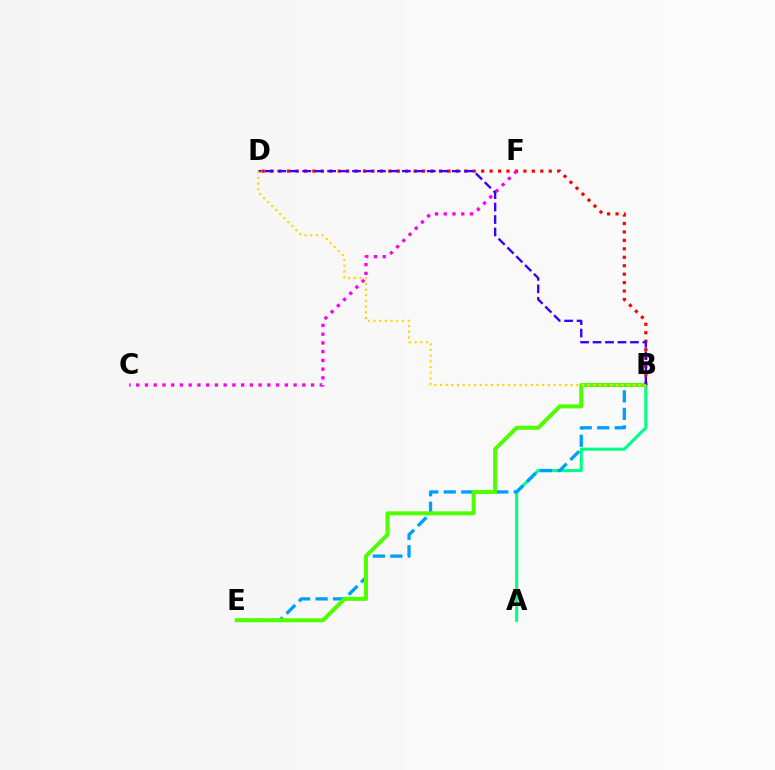{('B', 'D'): [{'color': '#ff0000', 'line_style': 'dotted', 'thickness': 2.29}, {'color': '#3700ff', 'line_style': 'dashed', 'thickness': 1.69}, {'color': '#ffd500', 'line_style': 'dotted', 'thickness': 1.54}], ('A', 'B'): [{'color': '#00ff86', 'line_style': 'solid', 'thickness': 2.24}], ('C', 'F'): [{'color': '#ff00ed', 'line_style': 'dotted', 'thickness': 2.38}], ('B', 'E'): [{'color': '#009eff', 'line_style': 'dashed', 'thickness': 2.38}, {'color': '#4fff00', 'line_style': 'solid', 'thickness': 2.88}]}